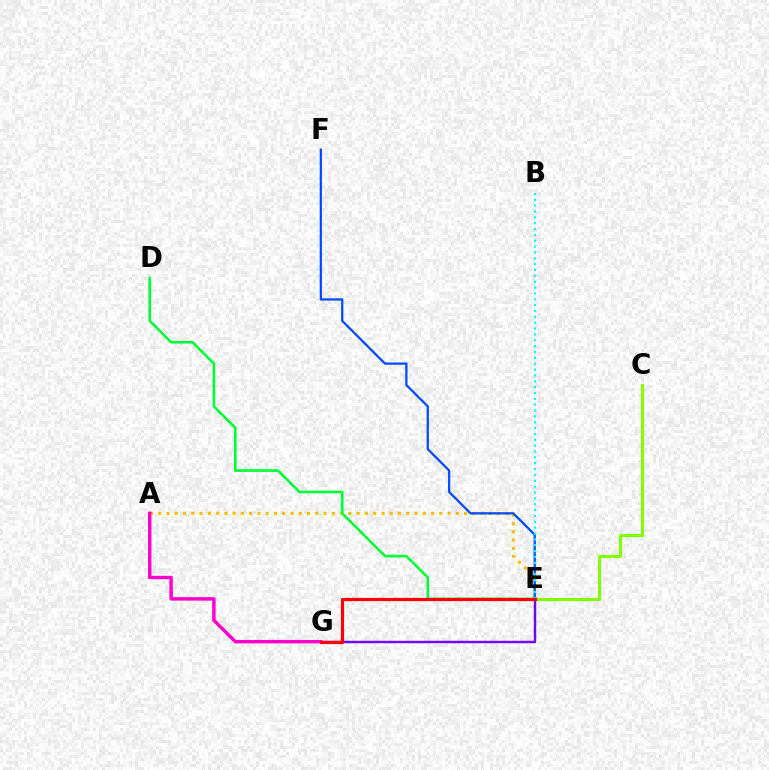{('C', 'E'): [{'color': '#84ff00', 'line_style': 'solid', 'thickness': 2.22}], ('E', 'G'): [{'color': '#7200ff', 'line_style': 'solid', 'thickness': 1.74}, {'color': '#ff0000', 'line_style': 'solid', 'thickness': 2.31}], ('A', 'E'): [{'color': '#ffbd00', 'line_style': 'dotted', 'thickness': 2.25}], ('E', 'F'): [{'color': '#004bff', 'line_style': 'solid', 'thickness': 1.62}], ('A', 'G'): [{'color': '#ff00cf', 'line_style': 'solid', 'thickness': 2.46}], ('B', 'E'): [{'color': '#00fff6', 'line_style': 'dotted', 'thickness': 1.59}], ('D', 'E'): [{'color': '#00ff39', 'line_style': 'solid', 'thickness': 1.89}]}